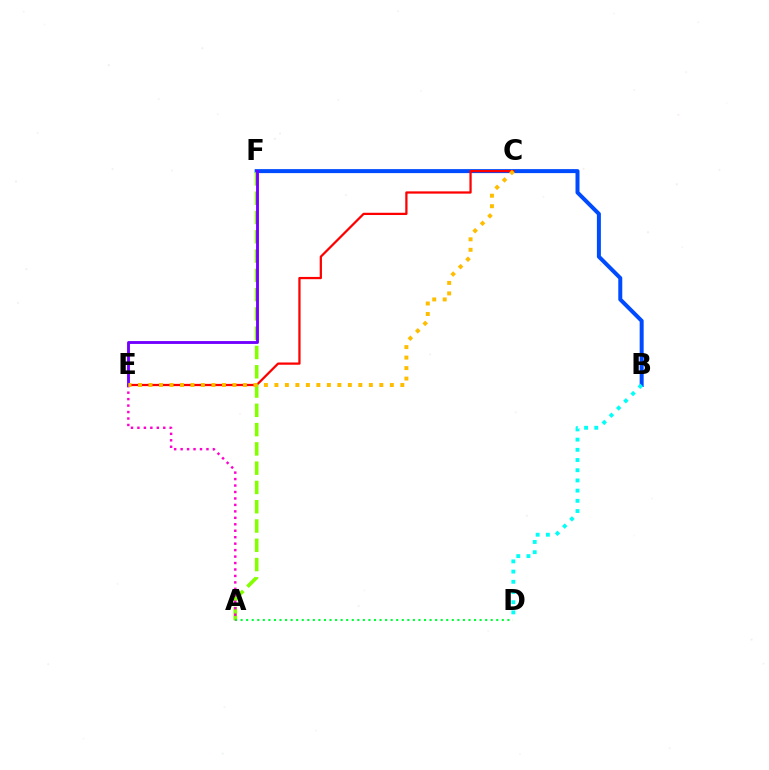{('B', 'F'): [{'color': '#004bff', 'line_style': 'solid', 'thickness': 2.88}], ('C', 'E'): [{'color': '#ff0000', 'line_style': 'solid', 'thickness': 1.62}, {'color': '#ffbd00', 'line_style': 'dotted', 'thickness': 2.85}], ('A', 'F'): [{'color': '#84ff00', 'line_style': 'dashed', 'thickness': 2.62}], ('A', 'D'): [{'color': '#00ff39', 'line_style': 'dotted', 'thickness': 1.51}], ('A', 'E'): [{'color': '#ff00cf', 'line_style': 'dotted', 'thickness': 1.75}], ('B', 'D'): [{'color': '#00fff6', 'line_style': 'dotted', 'thickness': 2.77}], ('E', 'F'): [{'color': '#7200ff', 'line_style': 'solid', 'thickness': 2.07}]}